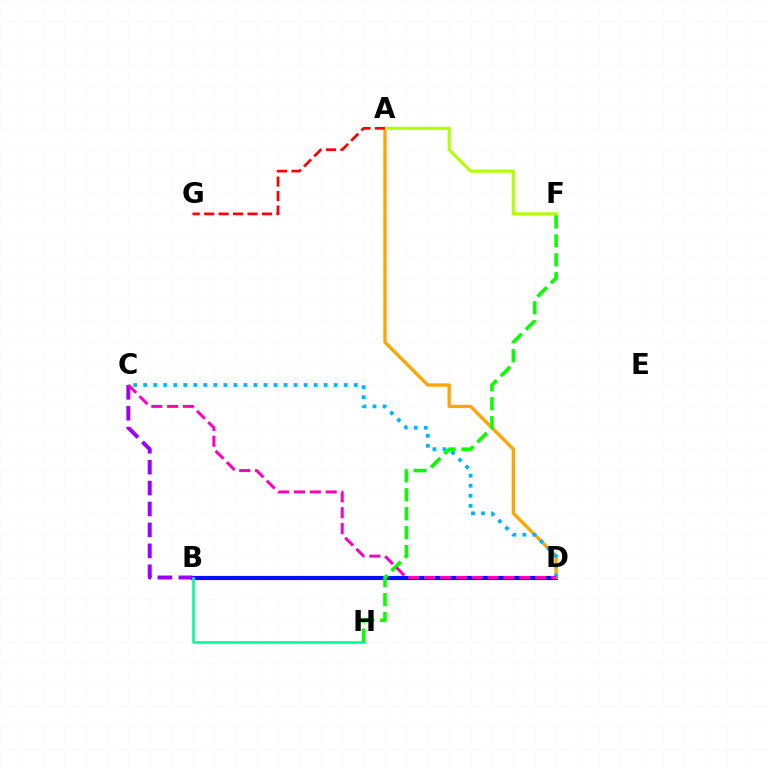{('B', 'D'): [{'color': '#0010ff', 'line_style': 'solid', 'thickness': 2.99}], ('B', 'C'): [{'color': '#9b00ff', 'line_style': 'dashed', 'thickness': 2.84}], ('A', 'D'): [{'color': '#ffa500', 'line_style': 'solid', 'thickness': 2.39}], ('B', 'H'): [{'color': '#00ff9d', 'line_style': 'solid', 'thickness': 1.89}], ('A', 'F'): [{'color': '#b3ff00', 'line_style': 'solid', 'thickness': 2.25}], ('C', 'D'): [{'color': '#00b5ff', 'line_style': 'dotted', 'thickness': 2.72}, {'color': '#ff00bd', 'line_style': 'dashed', 'thickness': 2.16}], ('A', 'G'): [{'color': '#ff0000', 'line_style': 'dashed', 'thickness': 1.96}], ('F', 'H'): [{'color': '#08ff00', 'line_style': 'dashed', 'thickness': 2.57}]}